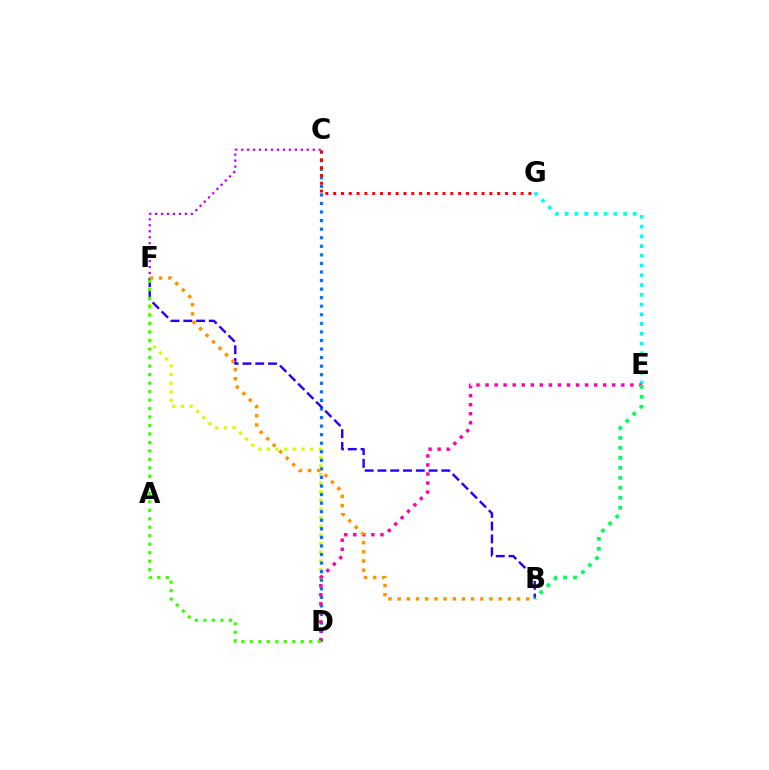{('E', 'G'): [{'color': '#00fff6', 'line_style': 'dotted', 'thickness': 2.65}], ('D', 'F'): [{'color': '#d1ff00', 'line_style': 'dotted', 'thickness': 2.35}, {'color': '#3dff00', 'line_style': 'dotted', 'thickness': 2.3}], ('C', 'D'): [{'color': '#0074ff', 'line_style': 'dotted', 'thickness': 2.33}], ('C', 'F'): [{'color': '#b900ff', 'line_style': 'dotted', 'thickness': 1.62}], ('D', 'E'): [{'color': '#ff00ac', 'line_style': 'dotted', 'thickness': 2.46}], ('B', 'F'): [{'color': '#2500ff', 'line_style': 'dashed', 'thickness': 1.74}, {'color': '#ff9400', 'line_style': 'dotted', 'thickness': 2.49}], ('C', 'G'): [{'color': '#ff0000', 'line_style': 'dotted', 'thickness': 2.12}], ('B', 'E'): [{'color': '#00ff5c', 'line_style': 'dotted', 'thickness': 2.71}]}